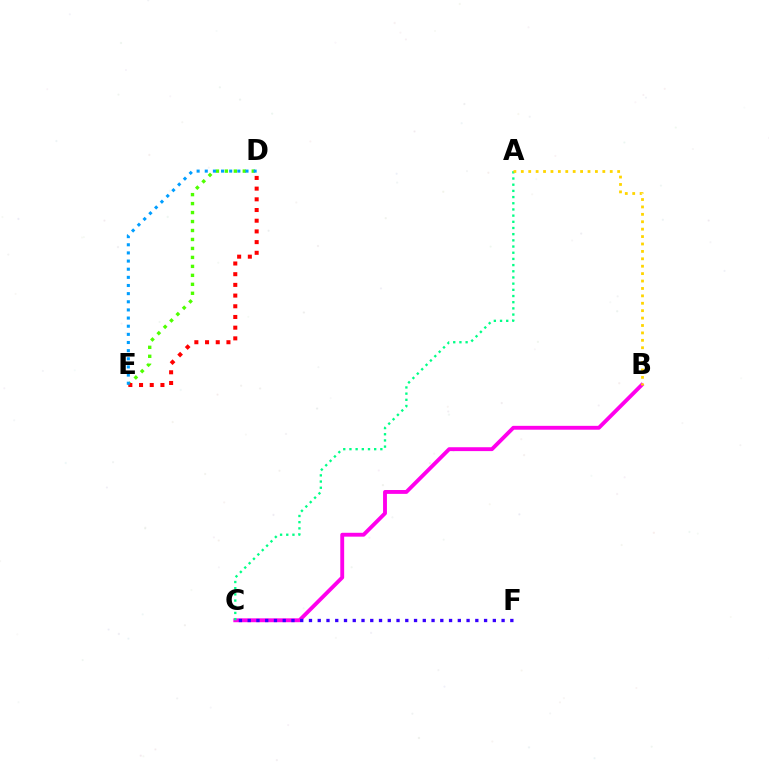{('B', 'C'): [{'color': '#ff00ed', 'line_style': 'solid', 'thickness': 2.79}], ('A', 'C'): [{'color': '#00ff86', 'line_style': 'dotted', 'thickness': 1.68}], ('C', 'F'): [{'color': '#3700ff', 'line_style': 'dotted', 'thickness': 2.38}], ('D', 'E'): [{'color': '#4fff00', 'line_style': 'dotted', 'thickness': 2.44}, {'color': '#ff0000', 'line_style': 'dotted', 'thickness': 2.91}, {'color': '#009eff', 'line_style': 'dotted', 'thickness': 2.21}], ('A', 'B'): [{'color': '#ffd500', 'line_style': 'dotted', 'thickness': 2.01}]}